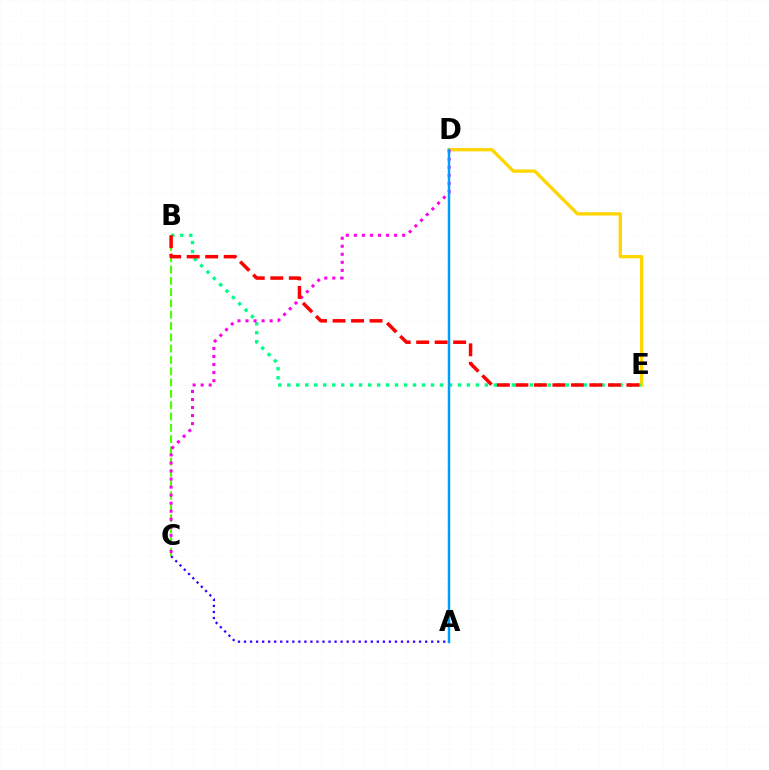{('A', 'C'): [{'color': '#3700ff', 'line_style': 'dotted', 'thickness': 1.64}], ('D', 'E'): [{'color': '#ffd500', 'line_style': 'solid', 'thickness': 2.39}], ('B', 'E'): [{'color': '#00ff86', 'line_style': 'dotted', 'thickness': 2.44}, {'color': '#ff0000', 'line_style': 'dashed', 'thickness': 2.51}], ('B', 'C'): [{'color': '#4fff00', 'line_style': 'dashed', 'thickness': 1.54}], ('C', 'D'): [{'color': '#ff00ed', 'line_style': 'dotted', 'thickness': 2.18}], ('A', 'D'): [{'color': '#009eff', 'line_style': 'solid', 'thickness': 1.79}]}